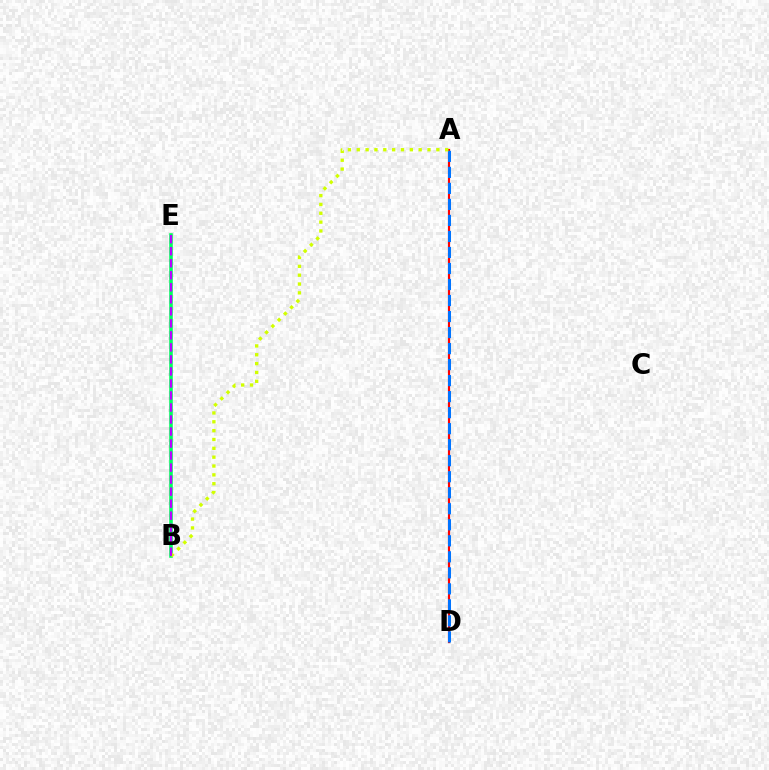{('A', 'D'): [{'color': '#ff0000', 'line_style': 'solid', 'thickness': 1.57}, {'color': '#0074ff', 'line_style': 'dashed', 'thickness': 2.18}], ('B', 'E'): [{'color': '#00ff5c', 'line_style': 'solid', 'thickness': 2.56}, {'color': '#b900ff', 'line_style': 'dashed', 'thickness': 1.63}], ('A', 'B'): [{'color': '#d1ff00', 'line_style': 'dotted', 'thickness': 2.4}]}